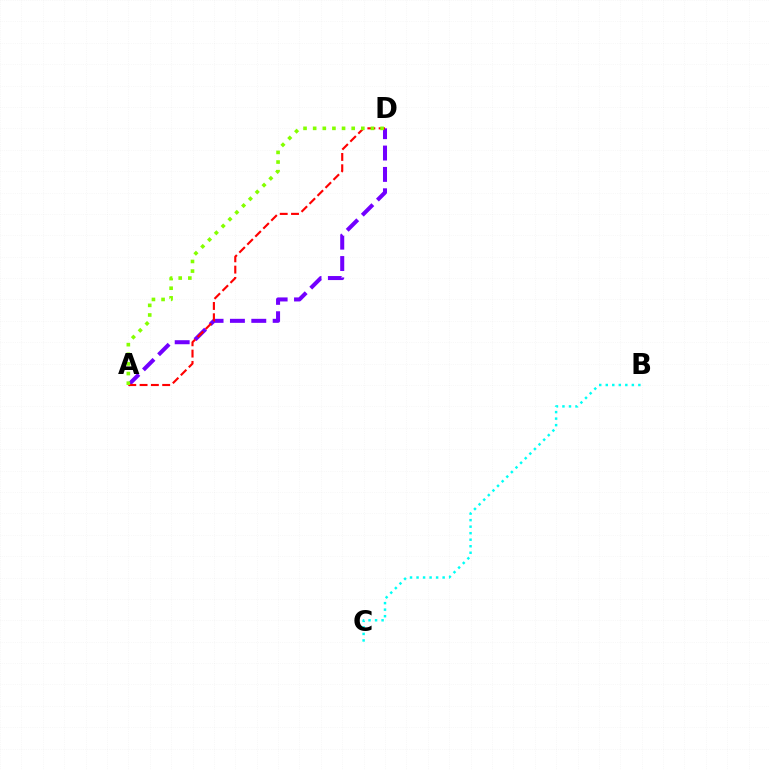{('A', 'D'): [{'color': '#7200ff', 'line_style': 'dashed', 'thickness': 2.9}, {'color': '#ff0000', 'line_style': 'dashed', 'thickness': 1.54}, {'color': '#84ff00', 'line_style': 'dotted', 'thickness': 2.62}], ('B', 'C'): [{'color': '#00fff6', 'line_style': 'dotted', 'thickness': 1.77}]}